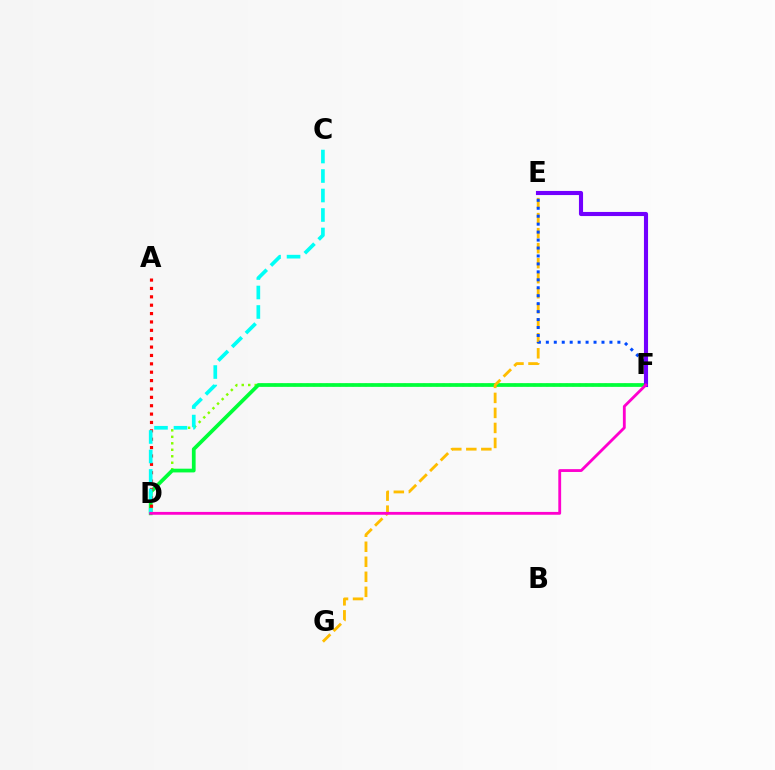{('D', 'F'): [{'color': '#84ff00', 'line_style': 'dotted', 'thickness': 1.76}, {'color': '#00ff39', 'line_style': 'solid', 'thickness': 2.69}, {'color': '#ff00cf', 'line_style': 'solid', 'thickness': 2.04}], ('E', 'G'): [{'color': '#ffbd00', 'line_style': 'dashed', 'thickness': 2.04}], ('A', 'D'): [{'color': '#ff0000', 'line_style': 'dotted', 'thickness': 2.28}], ('E', 'F'): [{'color': '#004bff', 'line_style': 'dotted', 'thickness': 2.16}, {'color': '#7200ff', 'line_style': 'solid', 'thickness': 2.96}], ('C', 'D'): [{'color': '#00fff6', 'line_style': 'dashed', 'thickness': 2.65}]}